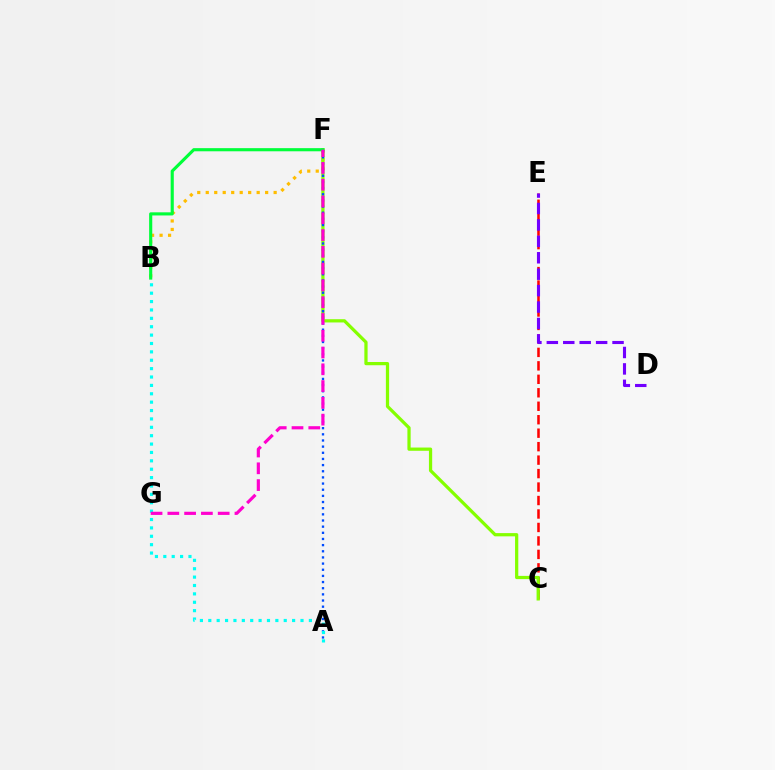{('B', 'F'): [{'color': '#ffbd00', 'line_style': 'dotted', 'thickness': 2.31}, {'color': '#00ff39', 'line_style': 'solid', 'thickness': 2.25}], ('C', 'E'): [{'color': '#ff0000', 'line_style': 'dashed', 'thickness': 1.83}], ('C', 'F'): [{'color': '#84ff00', 'line_style': 'solid', 'thickness': 2.33}], ('D', 'E'): [{'color': '#7200ff', 'line_style': 'dashed', 'thickness': 2.23}], ('A', 'F'): [{'color': '#004bff', 'line_style': 'dotted', 'thickness': 1.67}], ('A', 'B'): [{'color': '#00fff6', 'line_style': 'dotted', 'thickness': 2.28}], ('F', 'G'): [{'color': '#ff00cf', 'line_style': 'dashed', 'thickness': 2.28}]}